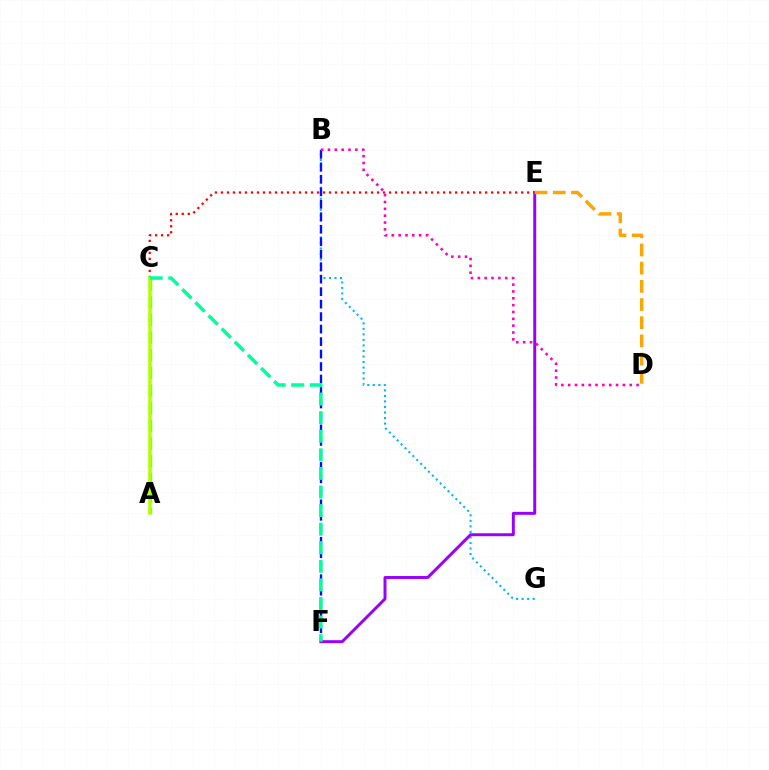{('B', 'G'): [{'color': '#00b5ff', 'line_style': 'dotted', 'thickness': 1.5}], ('B', 'F'): [{'color': '#0010ff', 'line_style': 'dashed', 'thickness': 1.7}], ('E', 'F'): [{'color': '#9b00ff', 'line_style': 'solid', 'thickness': 2.13}], ('C', 'E'): [{'color': '#ff0000', 'line_style': 'dotted', 'thickness': 1.63}], ('D', 'E'): [{'color': '#ffa500', 'line_style': 'dashed', 'thickness': 2.47}], ('A', 'C'): [{'color': '#08ff00', 'line_style': 'dashed', 'thickness': 2.4}, {'color': '#b3ff00', 'line_style': 'solid', 'thickness': 2.55}], ('B', 'D'): [{'color': '#ff00bd', 'line_style': 'dotted', 'thickness': 1.86}], ('C', 'F'): [{'color': '#00ff9d', 'line_style': 'dashed', 'thickness': 2.52}]}